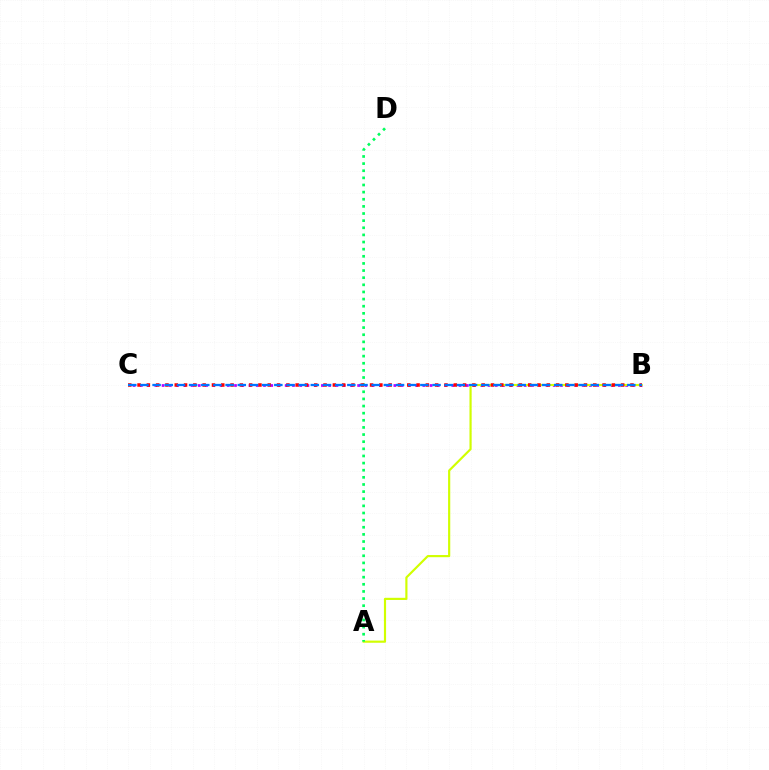{('B', 'C'): [{'color': '#b900ff', 'line_style': 'dotted', 'thickness': 1.97}, {'color': '#ff0000', 'line_style': 'dotted', 'thickness': 2.53}, {'color': '#0074ff', 'line_style': 'dashed', 'thickness': 1.65}], ('A', 'B'): [{'color': '#d1ff00', 'line_style': 'solid', 'thickness': 1.56}], ('A', 'D'): [{'color': '#00ff5c', 'line_style': 'dotted', 'thickness': 1.94}]}